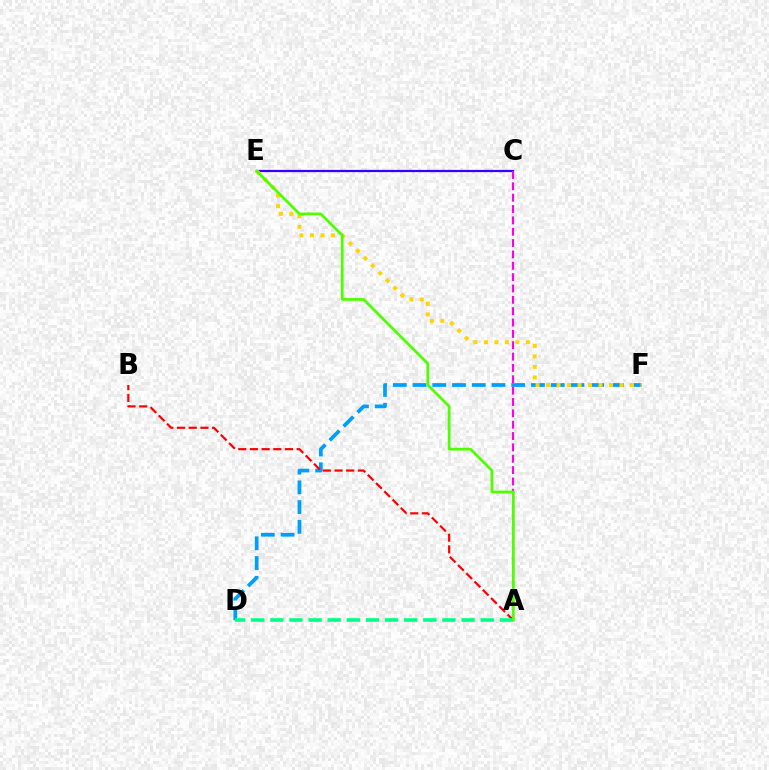{('D', 'F'): [{'color': '#009eff', 'line_style': 'dashed', 'thickness': 2.68}], ('C', 'E'): [{'color': '#3700ff', 'line_style': 'solid', 'thickness': 1.62}], ('A', 'B'): [{'color': '#ff0000', 'line_style': 'dashed', 'thickness': 1.59}], ('E', 'F'): [{'color': '#ffd500', 'line_style': 'dotted', 'thickness': 2.85}], ('A', 'D'): [{'color': '#00ff86', 'line_style': 'dashed', 'thickness': 2.6}], ('A', 'C'): [{'color': '#ff00ed', 'line_style': 'dashed', 'thickness': 1.54}], ('A', 'E'): [{'color': '#4fff00', 'line_style': 'solid', 'thickness': 1.97}]}